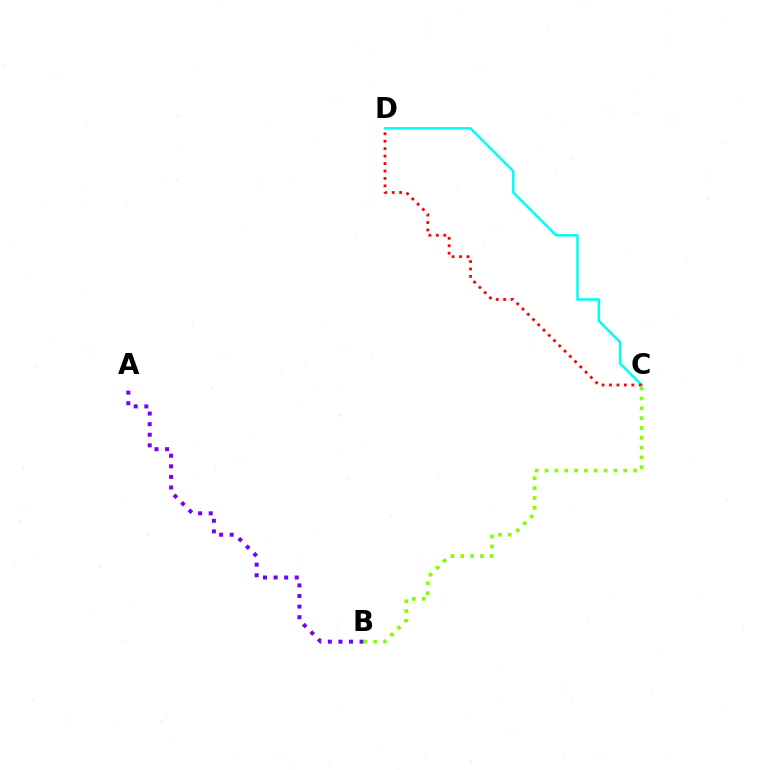{('C', 'D'): [{'color': '#00fff6', 'line_style': 'solid', 'thickness': 1.81}, {'color': '#ff0000', 'line_style': 'dotted', 'thickness': 2.02}], ('A', 'B'): [{'color': '#7200ff', 'line_style': 'dotted', 'thickness': 2.88}], ('B', 'C'): [{'color': '#84ff00', 'line_style': 'dotted', 'thickness': 2.67}]}